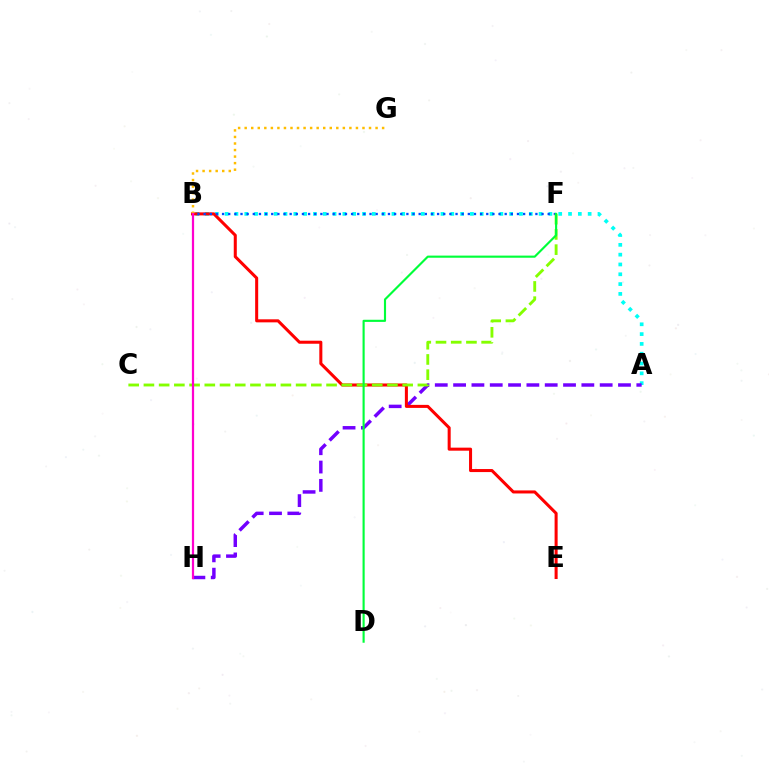{('A', 'B'): [{'color': '#00fff6', 'line_style': 'dotted', 'thickness': 2.67}], ('A', 'H'): [{'color': '#7200ff', 'line_style': 'dashed', 'thickness': 2.49}], ('B', 'E'): [{'color': '#ff0000', 'line_style': 'solid', 'thickness': 2.19}], ('B', 'F'): [{'color': '#004bff', 'line_style': 'dotted', 'thickness': 1.67}], ('C', 'F'): [{'color': '#84ff00', 'line_style': 'dashed', 'thickness': 2.07}], ('B', 'G'): [{'color': '#ffbd00', 'line_style': 'dotted', 'thickness': 1.78}], ('D', 'F'): [{'color': '#00ff39', 'line_style': 'solid', 'thickness': 1.54}], ('B', 'H'): [{'color': '#ff00cf', 'line_style': 'solid', 'thickness': 1.6}]}